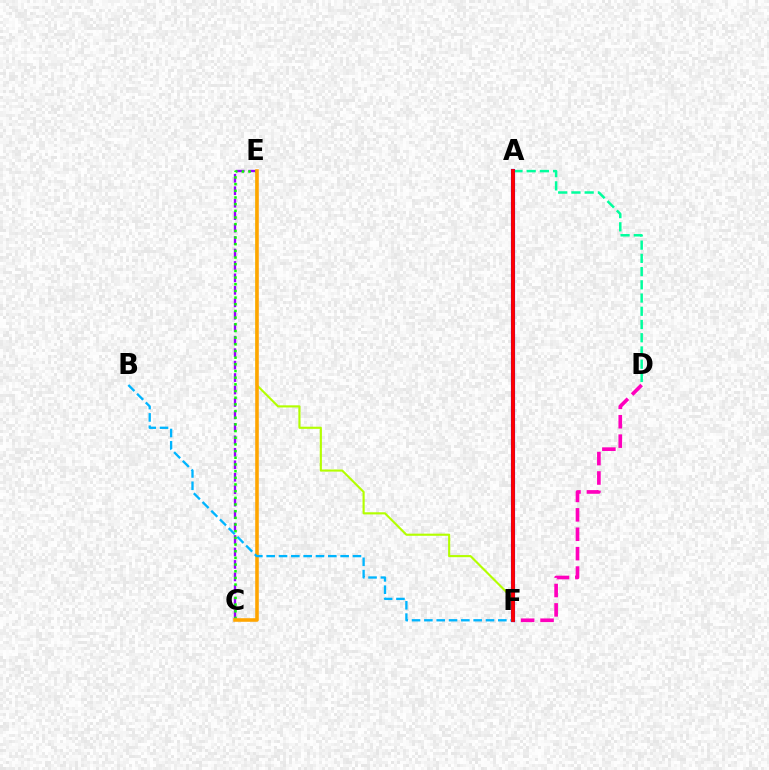{('E', 'F'): [{'color': '#b3ff00', 'line_style': 'solid', 'thickness': 1.54}], ('C', 'E'): [{'color': '#9b00ff', 'line_style': 'dashed', 'thickness': 1.69}, {'color': '#08ff00', 'line_style': 'dotted', 'thickness': 1.81}, {'color': '#ffa500', 'line_style': 'solid', 'thickness': 2.57}], ('A', 'D'): [{'color': '#00ff9d', 'line_style': 'dashed', 'thickness': 1.8}], ('D', 'F'): [{'color': '#ff00bd', 'line_style': 'dashed', 'thickness': 2.64}], ('A', 'F'): [{'color': '#0010ff', 'line_style': 'solid', 'thickness': 2.98}, {'color': '#ff0000', 'line_style': 'solid', 'thickness': 2.74}], ('B', 'F'): [{'color': '#00b5ff', 'line_style': 'dashed', 'thickness': 1.67}]}